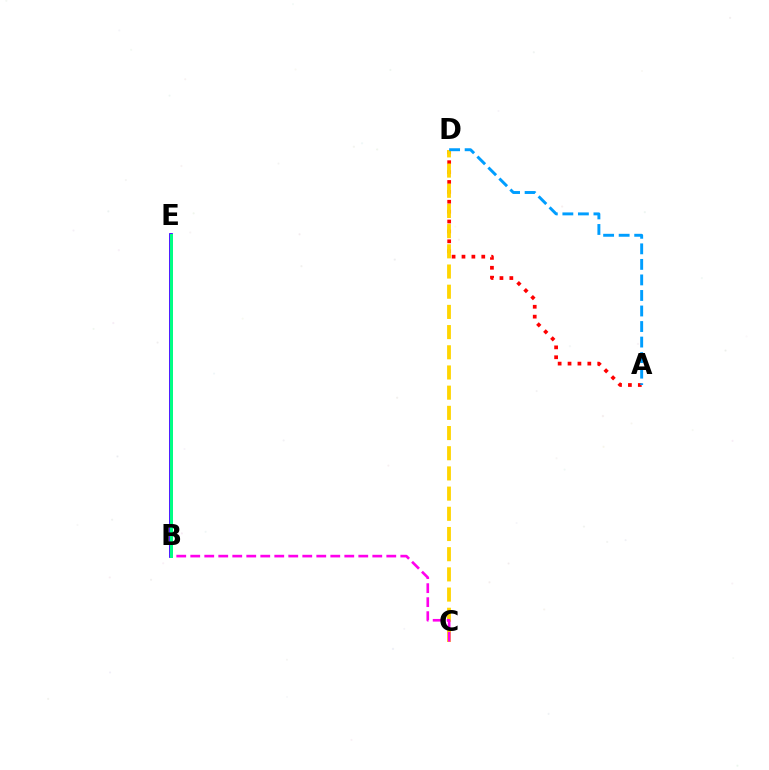{('A', 'D'): [{'color': '#ff0000', 'line_style': 'dotted', 'thickness': 2.69}, {'color': '#009eff', 'line_style': 'dashed', 'thickness': 2.11}], ('B', 'E'): [{'color': '#3700ff', 'line_style': 'solid', 'thickness': 2.7}, {'color': '#4fff00', 'line_style': 'solid', 'thickness': 1.97}, {'color': '#00ff86', 'line_style': 'solid', 'thickness': 2.11}], ('C', 'D'): [{'color': '#ffd500', 'line_style': 'dashed', 'thickness': 2.74}], ('B', 'C'): [{'color': '#ff00ed', 'line_style': 'dashed', 'thickness': 1.9}]}